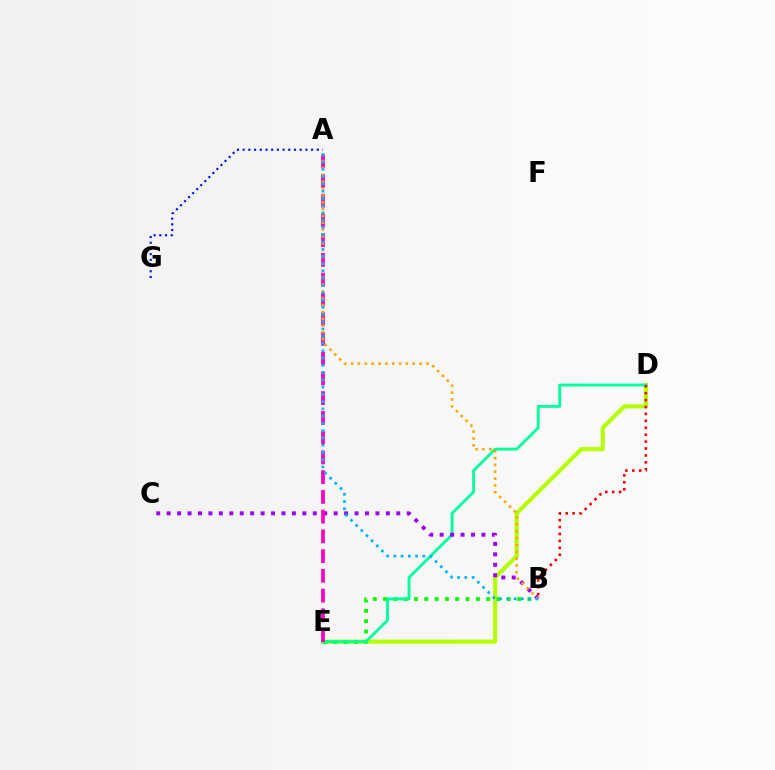{('A', 'G'): [{'color': '#0010ff', 'line_style': 'dotted', 'thickness': 1.55}], ('D', 'E'): [{'color': '#b3ff00', 'line_style': 'solid', 'thickness': 2.95}, {'color': '#00ff9d', 'line_style': 'solid', 'thickness': 2.07}], ('B', 'E'): [{'color': '#08ff00', 'line_style': 'dotted', 'thickness': 2.8}], ('B', 'C'): [{'color': '#9b00ff', 'line_style': 'dotted', 'thickness': 2.84}], ('A', 'E'): [{'color': '#ff00bd', 'line_style': 'dashed', 'thickness': 2.68}], ('A', 'B'): [{'color': '#ffa500', 'line_style': 'dotted', 'thickness': 1.86}, {'color': '#00b5ff', 'line_style': 'dotted', 'thickness': 1.97}], ('B', 'D'): [{'color': '#ff0000', 'line_style': 'dotted', 'thickness': 1.88}]}